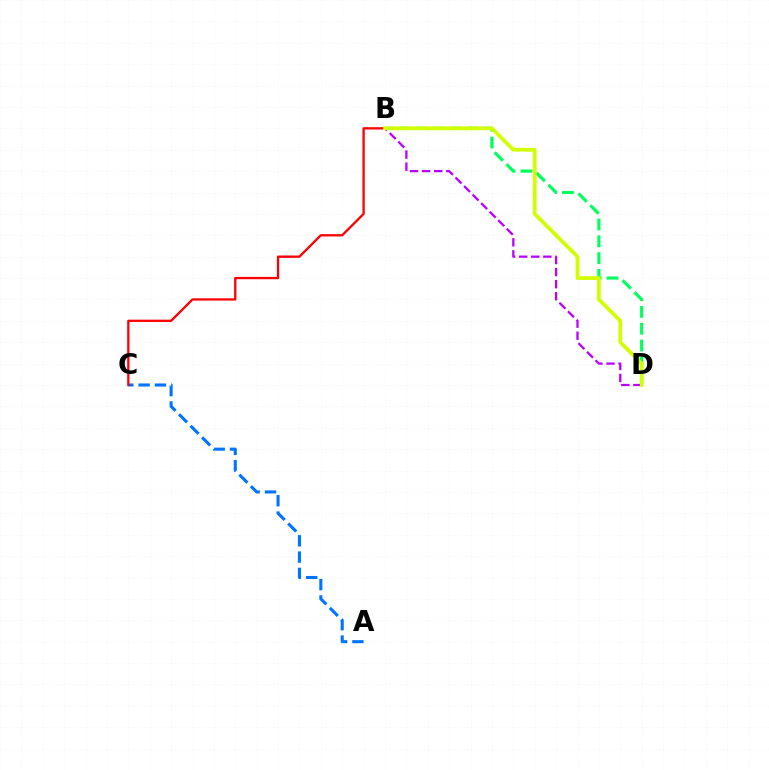{('B', 'D'): [{'color': '#00ff5c', 'line_style': 'dashed', 'thickness': 2.28}, {'color': '#b900ff', 'line_style': 'dashed', 'thickness': 1.64}, {'color': '#d1ff00', 'line_style': 'solid', 'thickness': 2.69}], ('A', 'C'): [{'color': '#0074ff', 'line_style': 'dashed', 'thickness': 2.22}], ('B', 'C'): [{'color': '#ff0000', 'line_style': 'solid', 'thickness': 1.66}]}